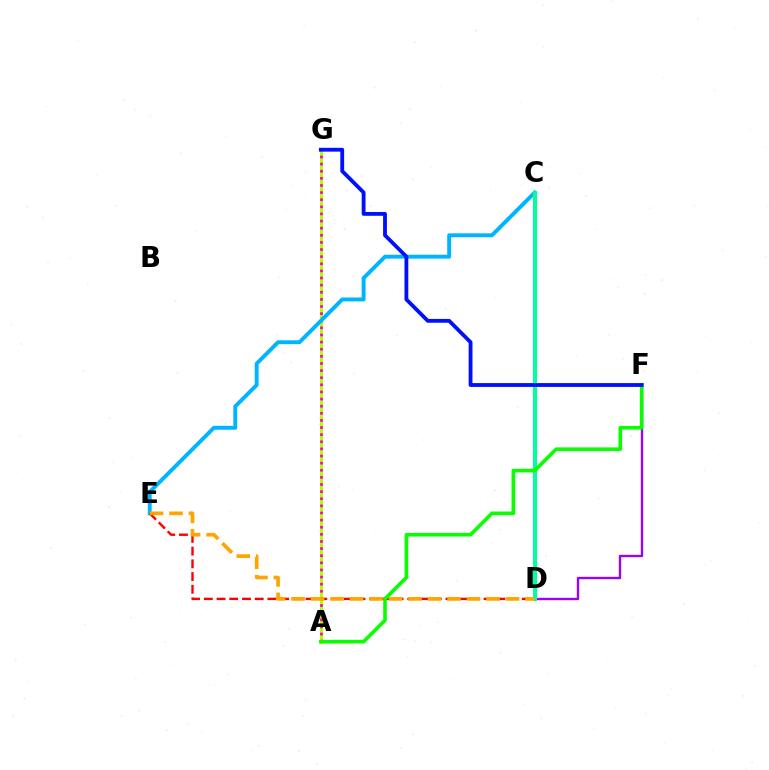{('A', 'G'): [{'color': '#b3ff00', 'line_style': 'solid', 'thickness': 2.19}, {'color': '#ff00bd', 'line_style': 'dotted', 'thickness': 1.93}], ('C', 'E'): [{'color': '#00b5ff', 'line_style': 'solid', 'thickness': 2.81}], ('D', 'F'): [{'color': '#9b00ff', 'line_style': 'solid', 'thickness': 1.7}], ('D', 'E'): [{'color': '#ff0000', 'line_style': 'dashed', 'thickness': 1.73}, {'color': '#ffa500', 'line_style': 'dashed', 'thickness': 2.65}], ('C', 'D'): [{'color': '#00ff9d', 'line_style': 'solid', 'thickness': 2.91}], ('A', 'F'): [{'color': '#08ff00', 'line_style': 'solid', 'thickness': 2.6}], ('F', 'G'): [{'color': '#0010ff', 'line_style': 'solid', 'thickness': 2.75}]}